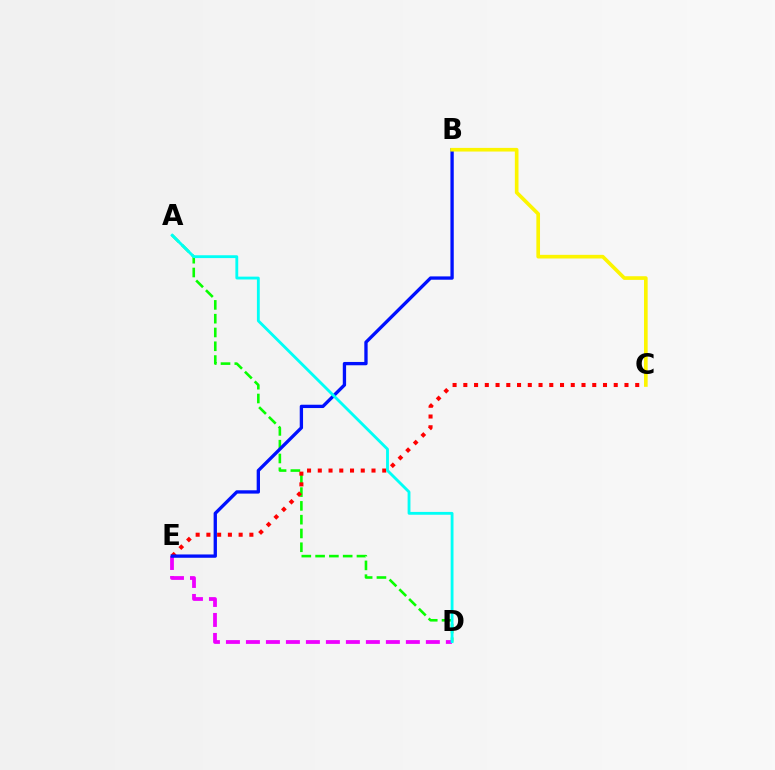{('A', 'D'): [{'color': '#08ff00', 'line_style': 'dashed', 'thickness': 1.87}, {'color': '#00fff6', 'line_style': 'solid', 'thickness': 2.04}], ('D', 'E'): [{'color': '#ee00ff', 'line_style': 'dashed', 'thickness': 2.72}], ('C', 'E'): [{'color': '#ff0000', 'line_style': 'dotted', 'thickness': 2.92}], ('B', 'E'): [{'color': '#0010ff', 'line_style': 'solid', 'thickness': 2.39}], ('B', 'C'): [{'color': '#fcf500', 'line_style': 'solid', 'thickness': 2.62}]}